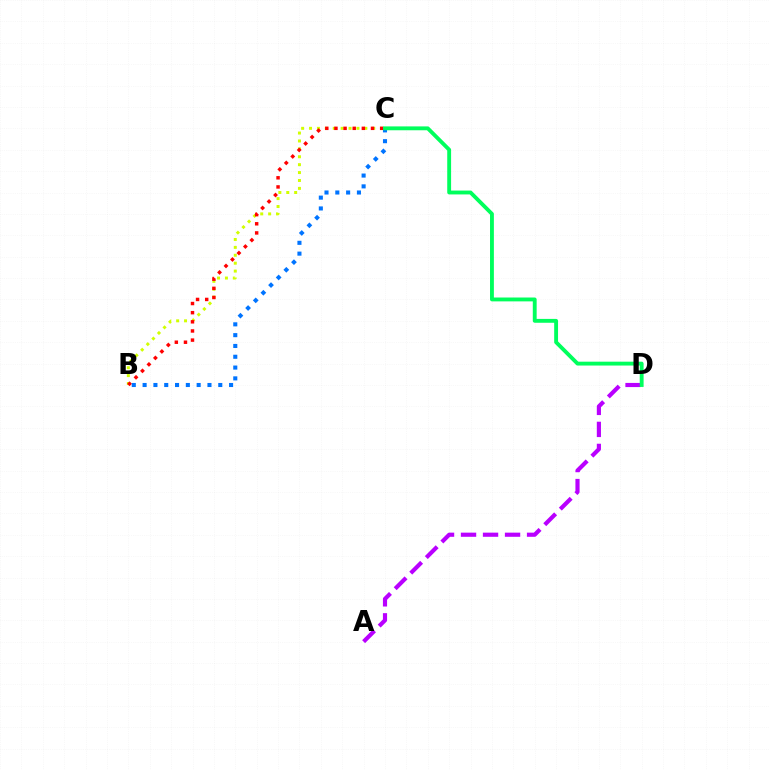{('B', 'C'): [{'color': '#d1ff00', 'line_style': 'dotted', 'thickness': 2.15}, {'color': '#ff0000', 'line_style': 'dotted', 'thickness': 2.48}, {'color': '#0074ff', 'line_style': 'dotted', 'thickness': 2.94}], ('A', 'D'): [{'color': '#b900ff', 'line_style': 'dashed', 'thickness': 2.99}], ('C', 'D'): [{'color': '#00ff5c', 'line_style': 'solid', 'thickness': 2.78}]}